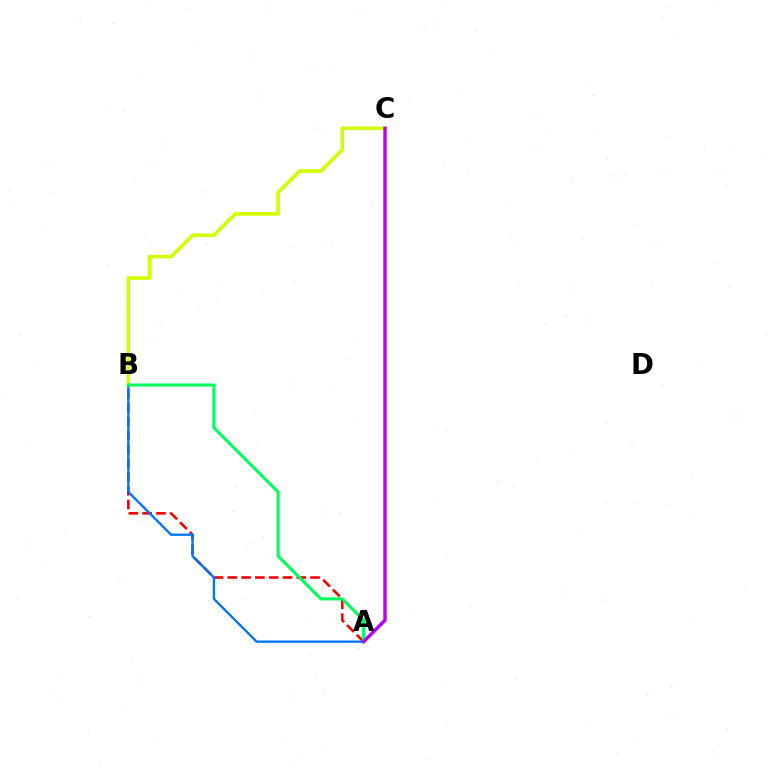{('A', 'B'): [{'color': '#ff0000', 'line_style': 'dashed', 'thickness': 1.88}, {'color': '#0074ff', 'line_style': 'solid', 'thickness': 1.66}, {'color': '#00ff5c', 'line_style': 'solid', 'thickness': 2.2}], ('B', 'C'): [{'color': '#d1ff00', 'line_style': 'solid', 'thickness': 2.59}], ('A', 'C'): [{'color': '#b900ff', 'line_style': 'solid', 'thickness': 2.47}]}